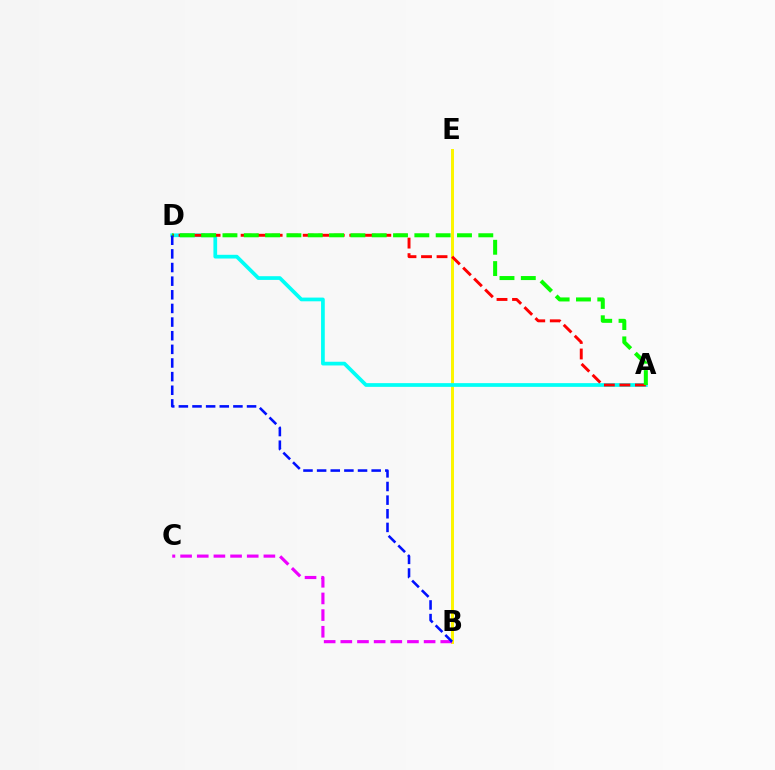{('B', 'E'): [{'color': '#fcf500', 'line_style': 'solid', 'thickness': 2.14}], ('A', 'D'): [{'color': '#00fff6', 'line_style': 'solid', 'thickness': 2.68}, {'color': '#ff0000', 'line_style': 'dashed', 'thickness': 2.11}, {'color': '#08ff00', 'line_style': 'dashed', 'thickness': 2.9}], ('B', 'C'): [{'color': '#ee00ff', 'line_style': 'dashed', 'thickness': 2.26}], ('B', 'D'): [{'color': '#0010ff', 'line_style': 'dashed', 'thickness': 1.85}]}